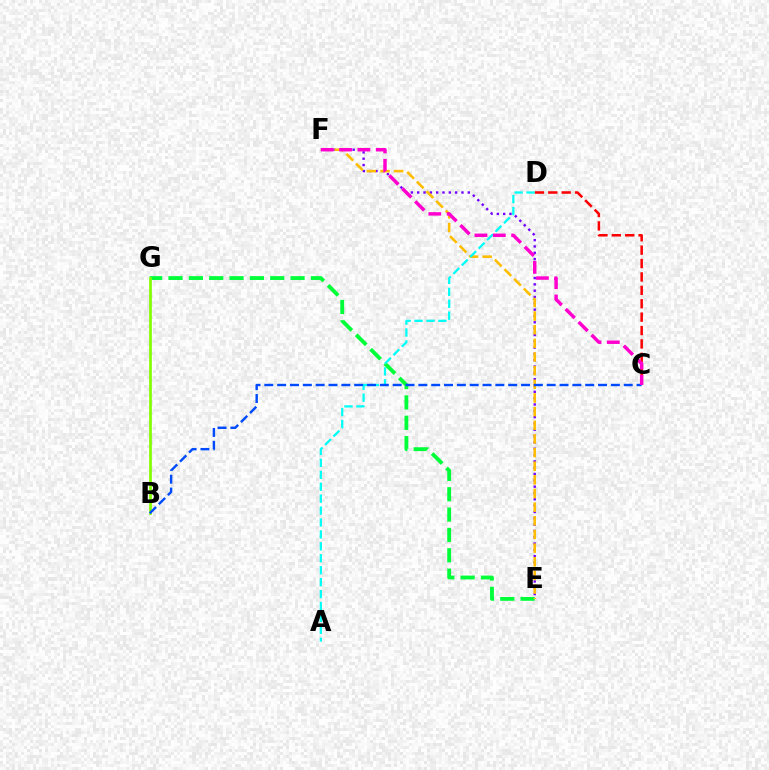{('E', 'G'): [{'color': '#00ff39', 'line_style': 'dashed', 'thickness': 2.76}], ('B', 'G'): [{'color': '#84ff00', 'line_style': 'solid', 'thickness': 1.96}], ('E', 'F'): [{'color': '#7200ff', 'line_style': 'dotted', 'thickness': 1.72}, {'color': '#ffbd00', 'line_style': 'dashed', 'thickness': 1.85}], ('C', 'D'): [{'color': '#ff0000', 'line_style': 'dashed', 'thickness': 1.82}], ('A', 'D'): [{'color': '#00fff6', 'line_style': 'dashed', 'thickness': 1.62}], ('B', 'C'): [{'color': '#004bff', 'line_style': 'dashed', 'thickness': 1.74}], ('C', 'F'): [{'color': '#ff00cf', 'line_style': 'dashed', 'thickness': 2.49}]}